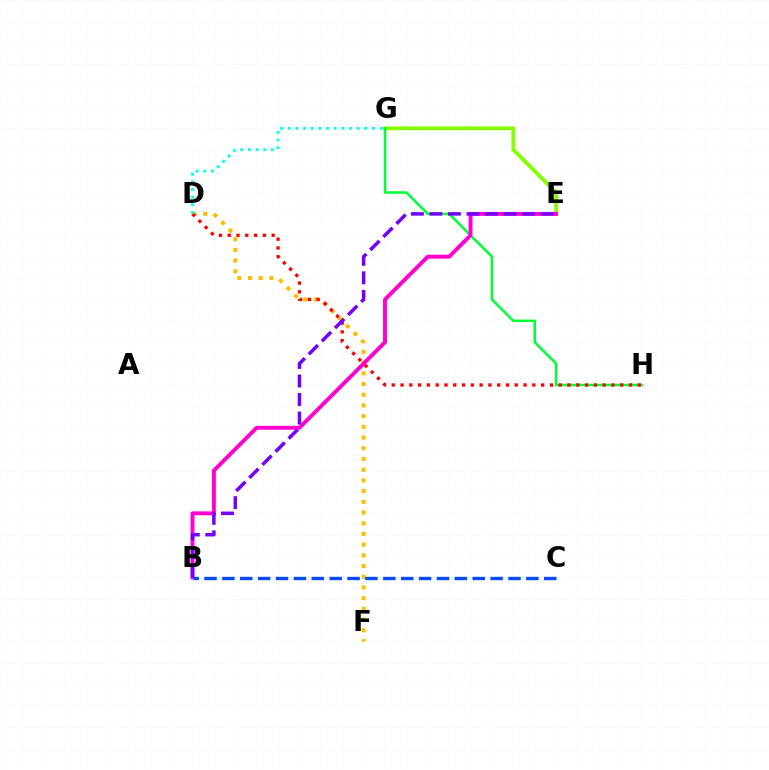{('E', 'G'): [{'color': '#84ff00', 'line_style': 'solid', 'thickness': 2.75}], ('G', 'H'): [{'color': '#00ff39', 'line_style': 'solid', 'thickness': 1.83}], ('D', 'F'): [{'color': '#ffbd00', 'line_style': 'dotted', 'thickness': 2.91}], ('D', 'H'): [{'color': '#ff0000', 'line_style': 'dotted', 'thickness': 2.39}], ('D', 'G'): [{'color': '#00fff6', 'line_style': 'dotted', 'thickness': 2.08}], ('B', 'E'): [{'color': '#ff00cf', 'line_style': 'solid', 'thickness': 2.81}, {'color': '#7200ff', 'line_style': 'dashed', 'thickness': 2.52}], ('B', 'C'): [{'color': '#004bff', 'line_style': 'dashed', 'thickness': 2.43}]}